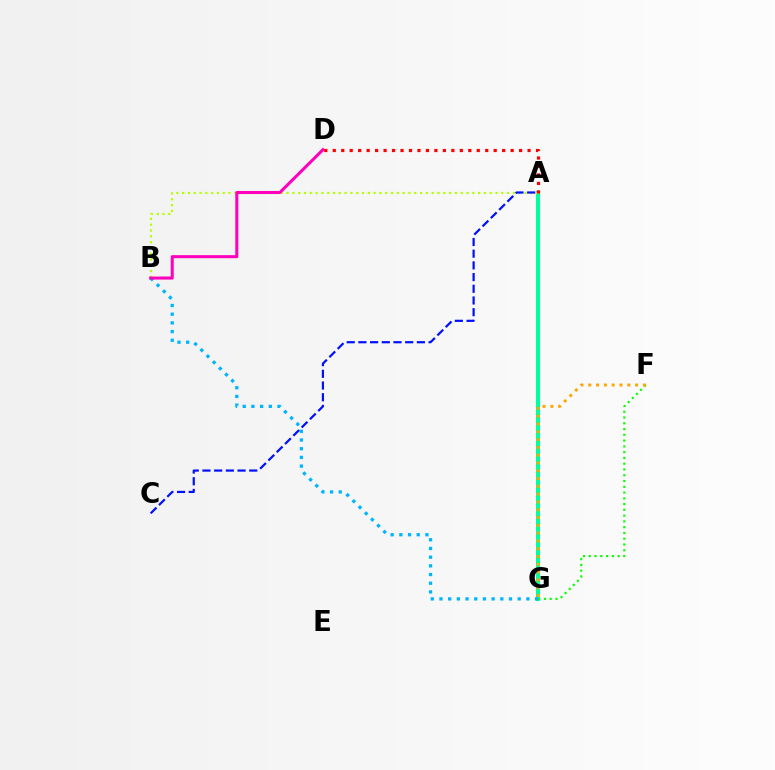{('A', 'G'): [{'color': '#9b00ff', 'line_style': 'dashed', 'thickness': 2.0}, {'color': '#00ff9d', 'line_style': 'solid', 'thickness': 2.95}], ('A', 'B'): [{'color': '#b3ff00', 'line_style': 'dotted', 'thickness': 1.58}], ('B', 'G'): [{'color': '#00b5ff', 'line_style': 'dotted', 'thickness': 2.36}], ('F', 'G'): [{'color': '#08ff00', 'line_style': 'dotted', 'thickness': 1.57}, {'color': '#ffa500', 'line_style': 'dotted', 'thickness': 2.12}], ('A', 'C'): [{'color': '#0010ff', 'line_style': 'dashed', 'thickness': 1.59}], ('B', 'D'): [{'color': '#ff00bd', 'line_style': 'solid', 'thickness': 2.19}], ('A', 'D'): [{'color': '#ff0000', 'line_style': 'dotted', 'thickness': 2.3}]}